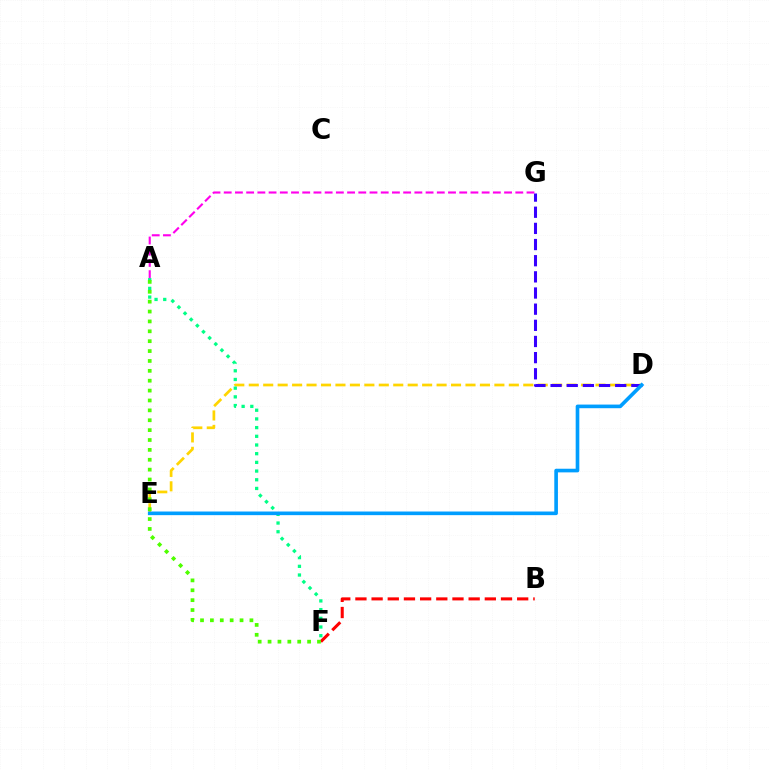{('D', 'E'): [{'color': '#ffd500', 'line_style': 'dashed', 'thickness': 1.96}, {'color': '#009eff', 'line_style': 'solid', 'thickness': 2.62}], ('A', 'F'): [{'color': '#00ff86', 'line_style': 'dotted', 'thickness': 2.36}, {'color': '#4fff00', 'line_style': 'dotted', 'thickness': 2.68}], ('B', 'F'): [{'color': '#ff0000', 'line_style': 'dashed', 'thickness': 2.2}], ('D', 'G'): [{'color': '#3700ff', 'line_style': 'dashed', 'thickness': 2.19}], ('A', 'G'): [{'color': '#ff00ed', 'line_style': 'dashed', 'thickness': 1.52}]}